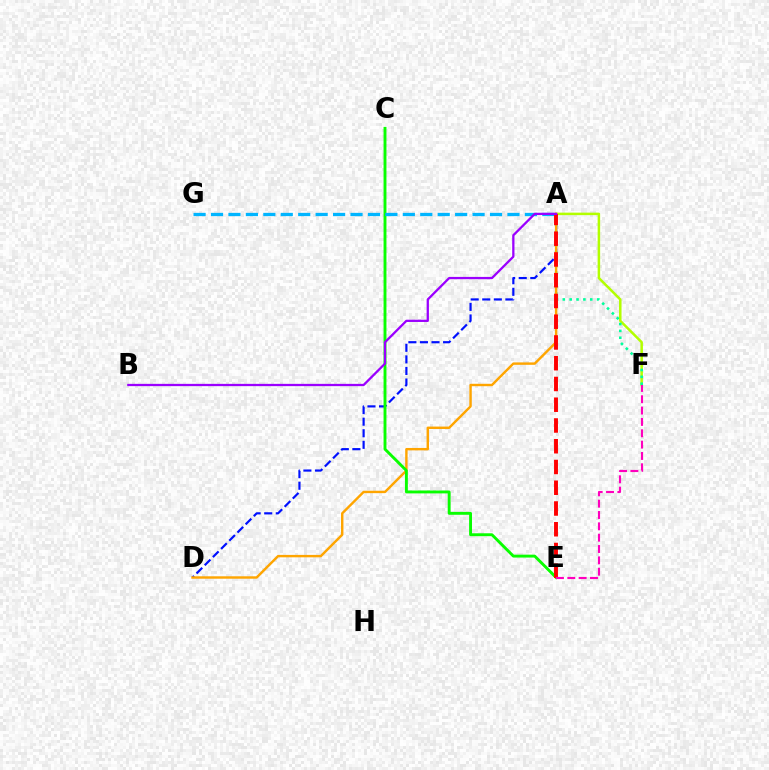{('A', 'D'): [{'color': '#0010ff', 'line_style': 'dashed', 'thickness': 1.57}, {'color': '#ffa500', 'line_style': 'solid', 'thickness': 1.74}], ('A', 'F'): [{'color': '#b3ff00', 'line_style': 'solid', 'thickness': 1.8}, {'color': '#00ff9d', 'line_style': 'dotted', 'thickness': 1.86}], ('C', 'E'): [{'color': '#08ff00', 'line_style': 'solid', 'thickness': 2.08}], ('A', 'G'): [{'color': '#00b5ff', 'line_style': 'dashed', 'thickness': 2.37}], ('A', 'E'): [{'color': '#ff0000', 'line_style': 'dashed', 'thickness': 2.82}], ('E', 'F'): [{'color': '#ff00bd', 'line_style': 'dashed', 'thickness': 1.54}], ('A', 'B'): [{'color': '#9b00ff', 'line_style': 'solid', 'thickness': 1.64}]}